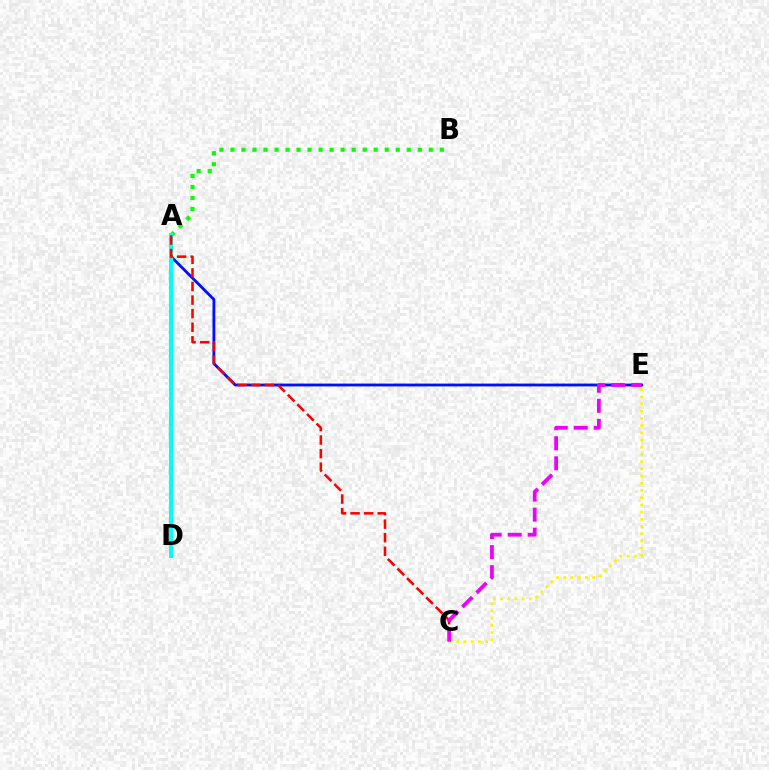{('A', 'B'): [{'color': '#08ff00', 'line_style': 'dotted', 'thickness': 2.99}], ('A', 'E'): [{'color': '#0010ff', 'line_style': 'solid', 'thickness': 2.04}], ('C', 'E'): [{'color': '#fcf500', 'line_style': 'dotted', 'thickness': 1.96}, {'color': '#ee00ff', 'line_style': 'dashed', 'thickness': 2.72}], ('A', 'D'): [{'color': '#00fff6', 'line_style': 'solid', 'thickness': 2.96}], ('A', 'C'): [{'color': '#ff0000', 'line_style': 'dashed', 'thickness': 1.84}]}